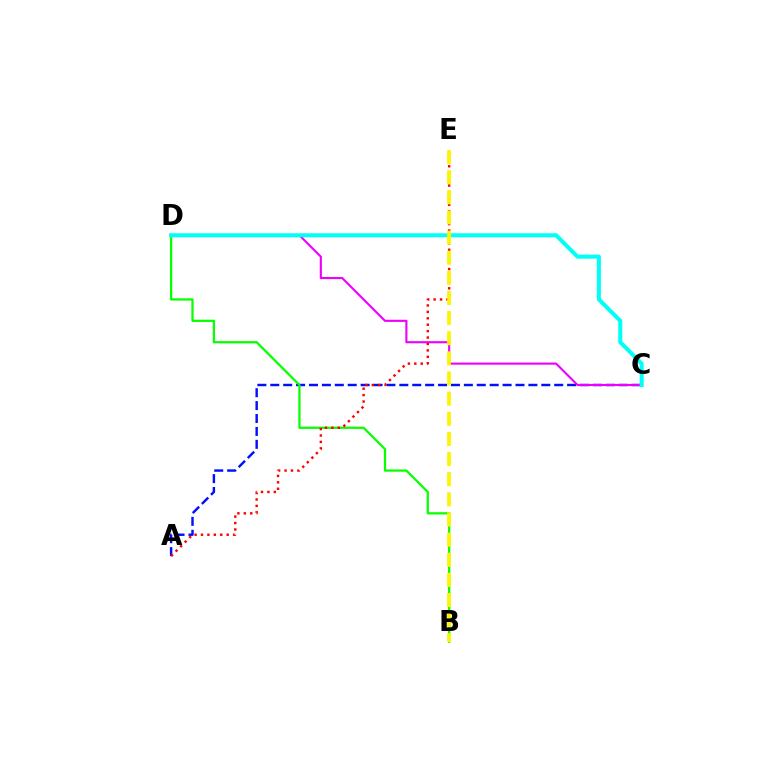{('A', 'C'): [{'color': '#0010ff', 'line_style': 'dashed', 'thickness': 1.75}], ('B', 'D'): [{'color': '#08ff00', 'line_style': 'solid', 'thickness': 1.62}], ('C', 'D'): [{'color': '#ee00ff', 'line_style': 'solid', 'thickness': 1.53}, {'color': '#00fff6', 'line_style': 'solid', 'thickness': 2.9}], ('A', 'E'): [{'color': '#ff0000', 'line_style': 'dotted', 'thickness': 1.75}], ('B', 'E'): [{'color': '#fcf500', 'line_style': 'dashed', 'thickness': 2.74}]}